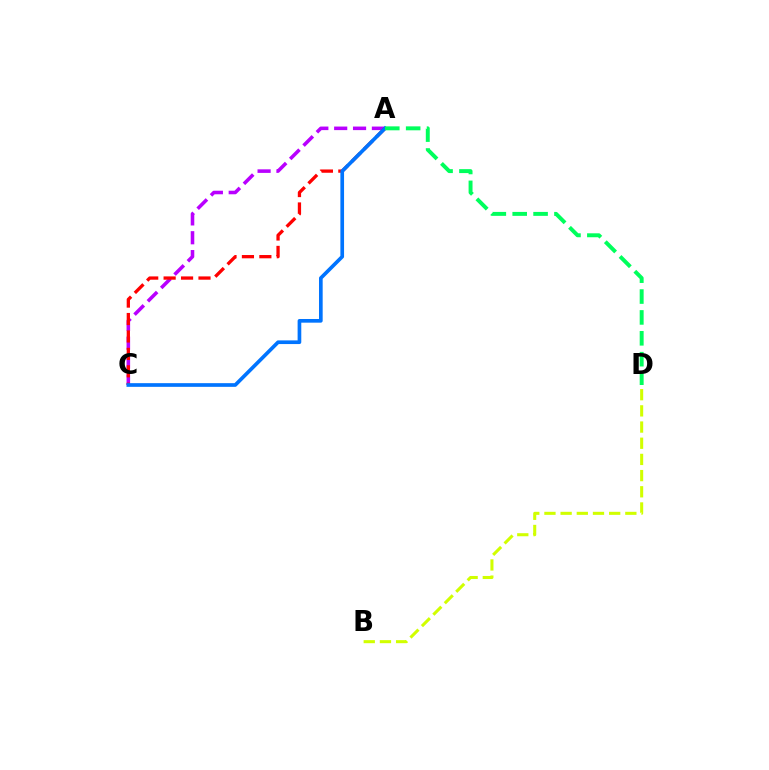{('A', 'C'): [{'color': '#b900ff', 'line_style': 'dashed', 'thickness': 2.56}, {'color': '#ff0000', 'line_style': 'dashed', 'thickness': 2.37}, {'color': '#0074ff', 'line_style': 'solid', 'thickness': 2.64}], ('B', 'D'): [{'color': '#d1ff00', 'line_style': 'dashed', 'thickness': 2.2}], ('A', 'D'): [{'color': '#00ff5c', 'line_style': 'dashed', 'thickness': 2.84}]}